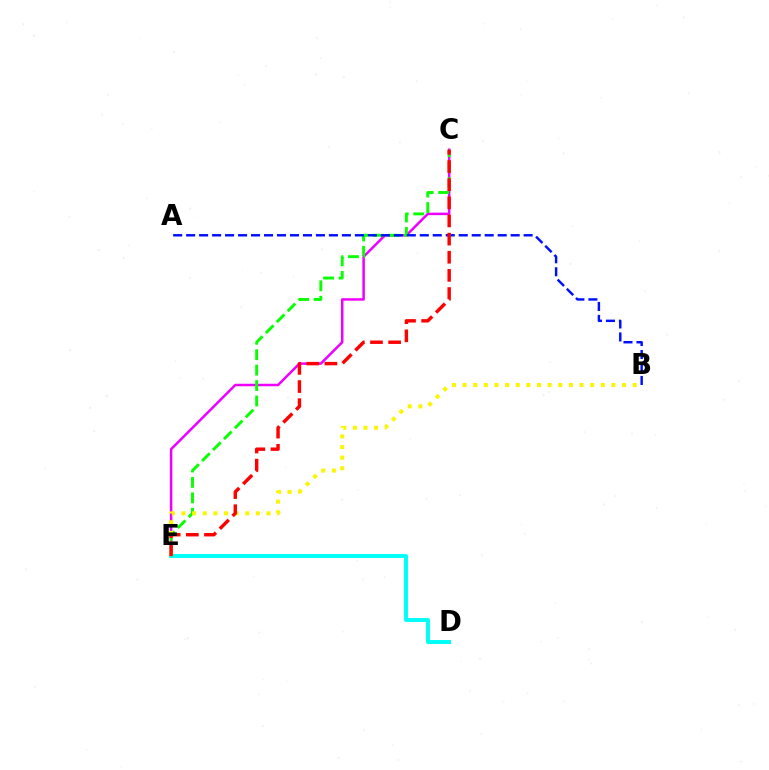{('C', 'E'): [{'color': '#ee00ff', 'line_style': 'solid', 'thickness': 1.8}, {'color': '#08ff00', 'line_style': 'dashed', 'thickness': 2.1}, {'color': '#ff0000', 'line_style': 'dashed', 'thickness': 2.46}], ('D', 'E'): [{'color': '#00fff6', 'line_style': 'solid', 'thickness': 2.84}], ('B', 'E'): [{'color': '#fcf500', 'line_style': 'dotted', 'thickness': 2.89}], ('A', 'B'): [{'color': '#0010ff', 'line_style': 'dashed', 'thickness': 1.76}]}